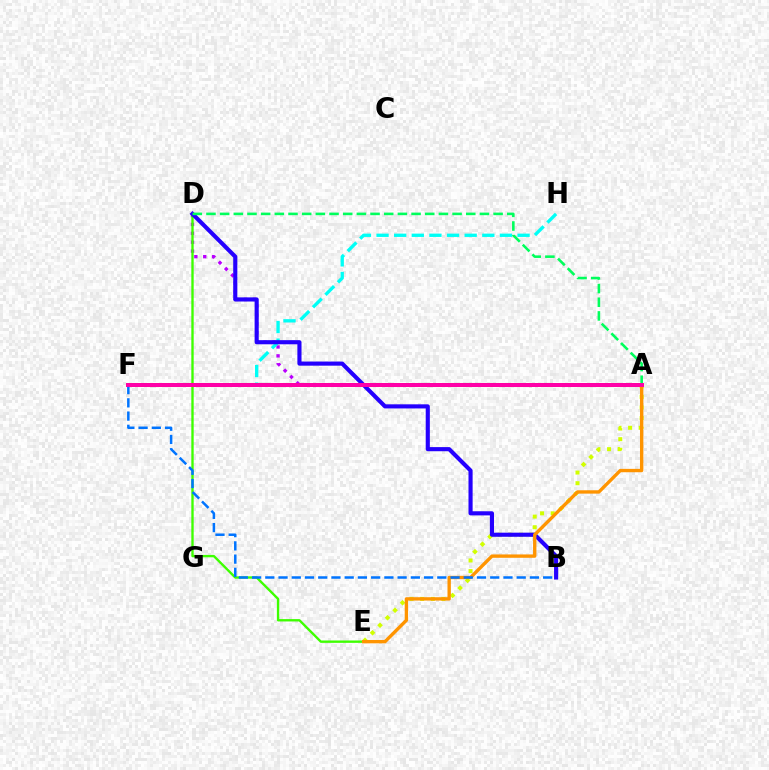{('A', 'D'): [{'color': '#b900ff', 'line_style': 'dotted', 'thickness': 2.41}, {'color': '#00ff5c', 'line_style': 'dashed', 'thickness': 1.86}], ('A', 'E'): [{'color': '#d1ff00', 'line_style': 'dotted', 'thickness': 2.88}, {'color': '#ff9400', 'line_style': 'solid', 'thickness': 2.42}], ('D', 'E'): [{'color': '#3dff00', 'line_style': 'solid', 'thickness': 1.7}], ('F', 'H'): [{'color': '#00fff6', 'line_style': 'dashed', 'thickness': 2.39}], ('B', 'D'): [{'color': '#2500ff', 'line_style': 'solid', 'thickness': 2.97}], ('A', 'F'): [{'color': '#ff0000', 'line_style': 'solid', 'thickness': 2.69}, {'color': '#ff00ac', 'line_style': 'solid', 'thickness': 2.77}], ('B', 'F'): [{'color': '#0074ff', 'line_style': 'dashed', 'thickness': 1.8}]}